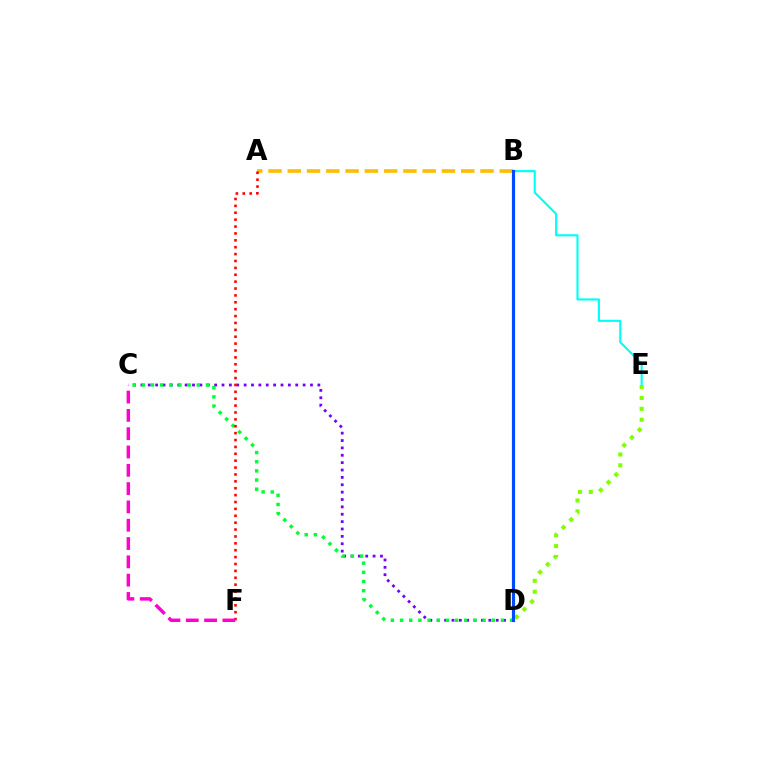{('C', 'D'): [{'color': '#7200ff', 'line_style': 'dotted', 'thickness': 2.0}, {'color': '#00ff39', 'line_style': 'dotted', 'thickness': 2.49}], ('B', 'E'): [{'color': '#00fff6', 'line_style': 'solid', 'thickness': 1.53}], ('A', 'B'): [{'color': '#ffbd00', 'line_style': 'dashed', 'thickness': 2.62}], ('D', 'E'): [{'color': '#84ff00', 'line_style': 'dotted', 'thickness': 2.96}], ('A', 'F'): [{'color': '#ff0000', 'line_style': 'dotted', 'thickness': 1.87}], ('C', 'F'): [{'color': '#ff00cf', 'line_style': 'dashed', 'thickness': 2.49}], ('B', 'D'): [{'color': '#004bff', 'line_style': 'solid', 'thickness': 2.27}]}